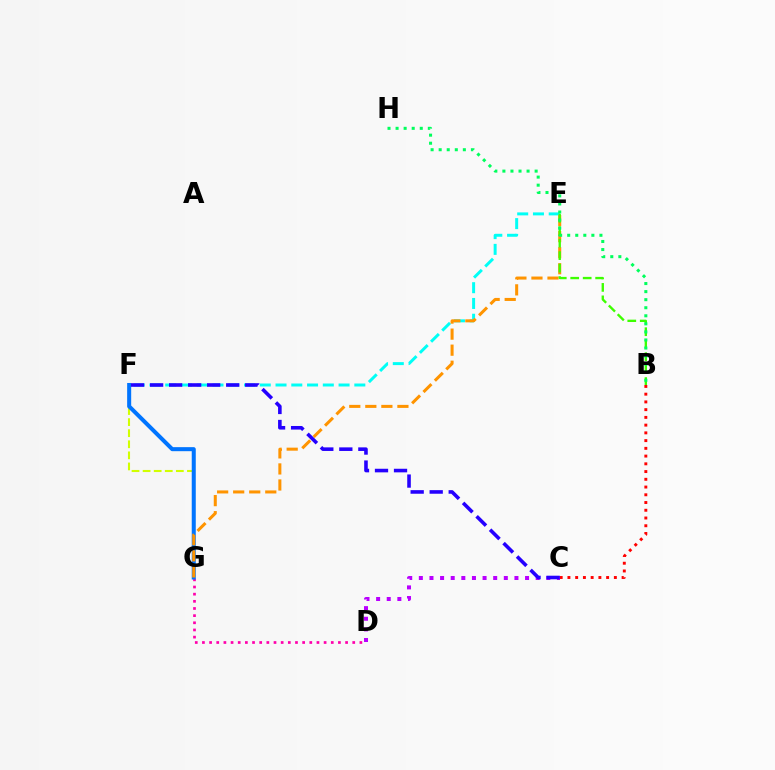{('D', 'G'): [{'color': '#ff00ac', 'line_style': 'dotted', 'thickness': 1.94}], ('B', 'C'): [{'color': '#ff0000', 'line_style': 'dotted', 'thickness': 2.1}], ('F', 'G'): [{'color': '#d1ff00', 'line_style': 'dashed', 'thickness': 1.51}, {'color': '#0074ff', 'line_style': 'solid', 'thickness': 2.91}], ('E', 'F'): [{'color': '#00fff6', 'line_style': 'dashed', 'thickness': 2.14}], ('E', 'G'): [{'color': '#ff9400', 'line_style': 'dashed', 'thickness': 2.18}], ('B', 'E'): [{'color': '#3dff00', 'line_style': 'dashed', 'thickness': 1.69}], ('B', 'H'): [{'color': '#00ff5c', 'line_style': 'dotted', 'thickness': 2.19}], ('C', 'D'): [{'color': '#b900ff', 'line_style': 'dotted', 'thickness': 2.89}], ('C', 'F'): [{'color': '#2500ff', 'line_style': 'dashed', 'thickness': 2.58}]}